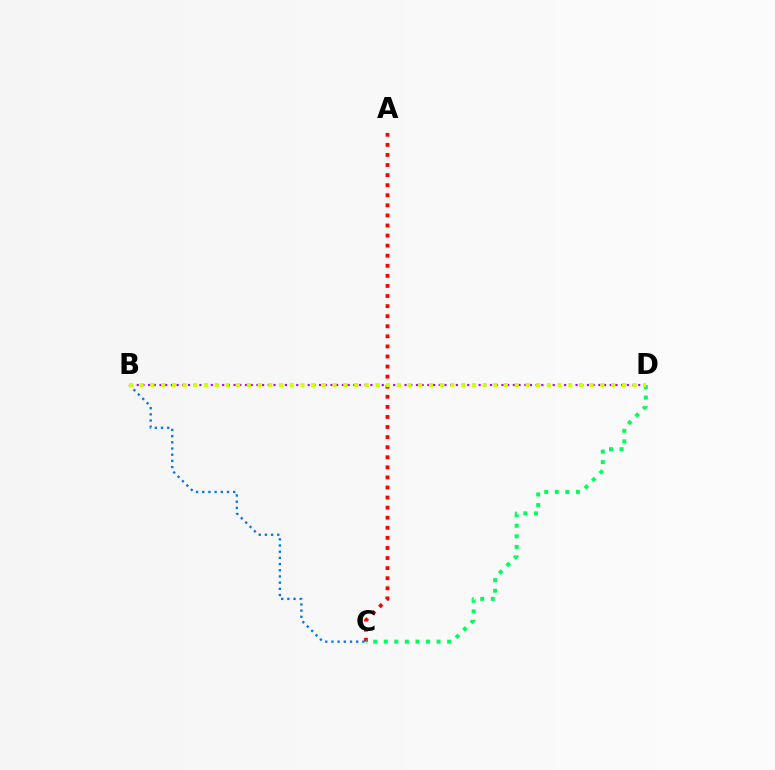{('A', 'C'): [{'color': '#ff0000', 'line_style': 'dotted', 'thickness': 2.74}], ('C', 'D'): [{'color': '#00ff5c', 'line_style': 'dotted', 'thickness': 2.87}], ('B', 'C'): [{'color': '#0074ff', 'line_style': 'dotted', 'thickness': 1.68}], ('B', 'D'): [{'color': '#b900ff', 'line_style': 'dotted', 'thickness': 1.55}, {'color': '#d1ff00', 'line_style': 'dotted', 'thickness': 2.91}]}